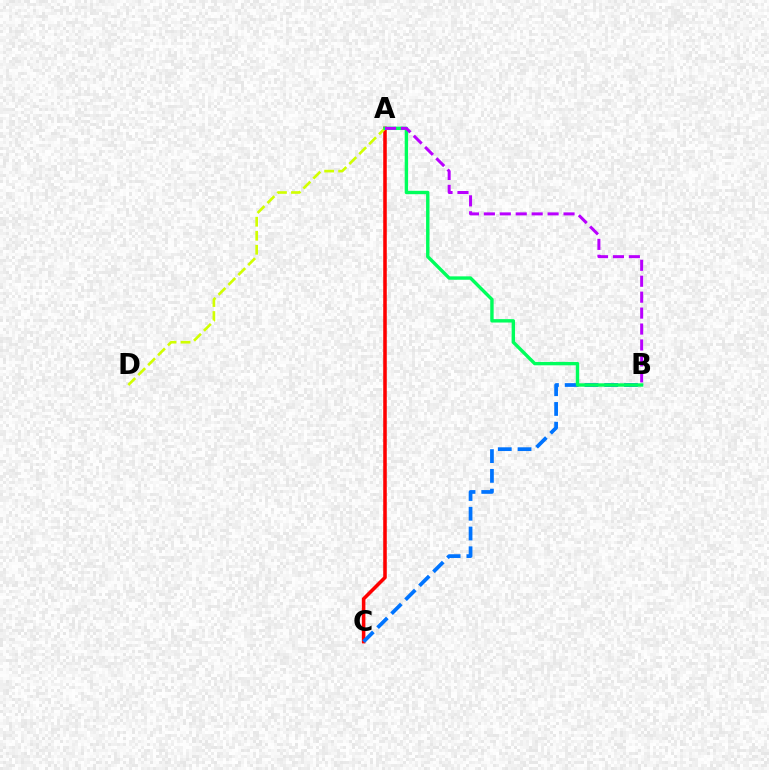{('A', 'C'): [{'color': '#ff0000', 'line_style': 'solid', 'thickness': 2.56}], ('A', 'D'): [{'color': '#d1ff00', 'line_style': 'dashed', 'thickness': 1.9}], ('B', 'C'): [{'color': '#0074ff', 'line_style': 'dashed', 'thickness': 2.68}], ('A', 'B'): [{'color': '#00ff5c', 'line_style': 'solid', 'thickness': 2.44}, {'color': '#b900ff', 'line_style': 'dashed', 'thickness': 2.16}]}